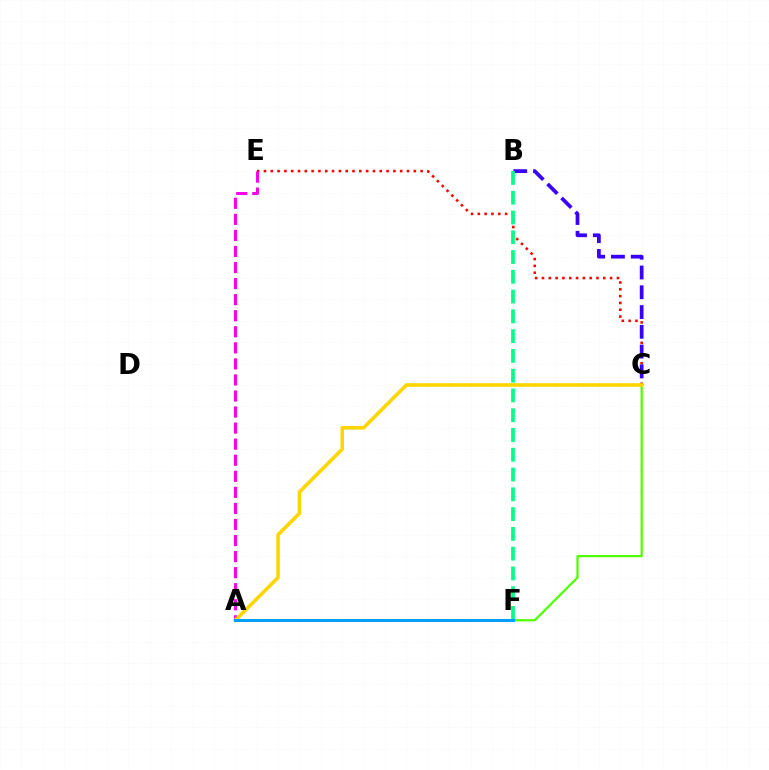{('C', 'E'): [{'color': '#ff0000', 'line_style': 'dotted', 'thickness': 1.85}], ('A', 'E'): [{'color': '#ff00ed', 'line_style': 'dashed', 'thickness': 2.18}], ('B', 'C'): [{'color': '#3700ff', 'line_style': 'dashed', 'thickness': 2.69}], ('B', 'F'): [{'color': '#00ff86', 'line_style': 'dashed', 'thickness': 2.69}], ('C', 'F'): [{'color': '#4fff00', 'line_style': 'solid', 'thickness': 1.62}], ('A', 'C'): [{'color': '#ffd500', 'line_style': 'solid', 'thickness': 2.59}], ('A', 'F'): [{'color': '#009eff', 'line_style': 'solid', 'thickness': 2.14}]}